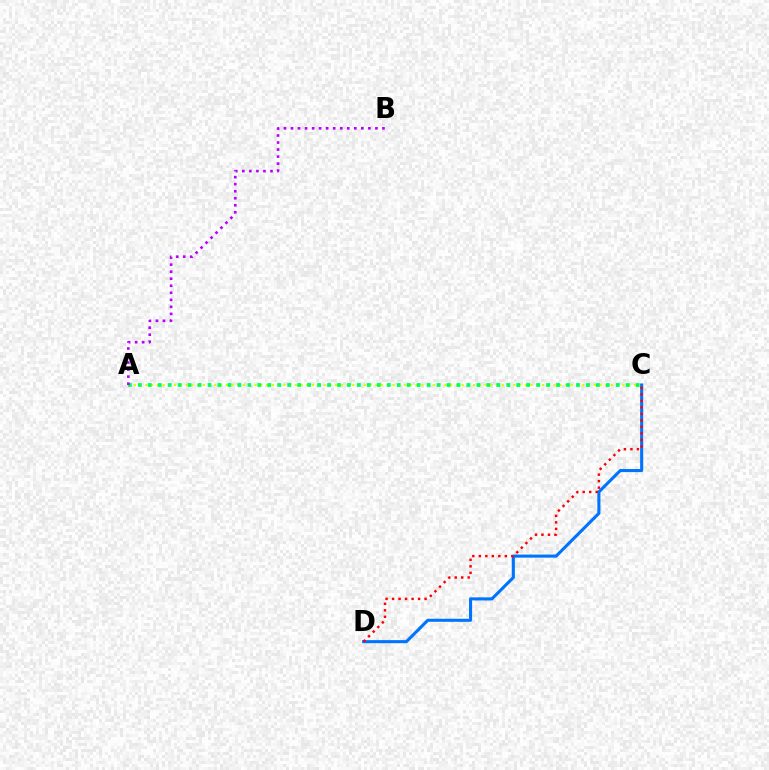{('A', 'C'): [{'color': '#d1ff00', 'line_style': 'dotted', 'thickness': 1.56}, {'color': '#00ff5c', 'line_style': 'dotted', 'thickness': 2.71}], ('C', 'D'): [{'color': '#0074ff', 'line_style': 'solid', 'thickness': 2.22}, {'color': '#ff0000', 'line_style': 'dotted', 'thickness': 1.77}], ('A', 'B'): [{'color': '#b900ff', 'line_style': 'dotted', 'thickness': 1.91}]}